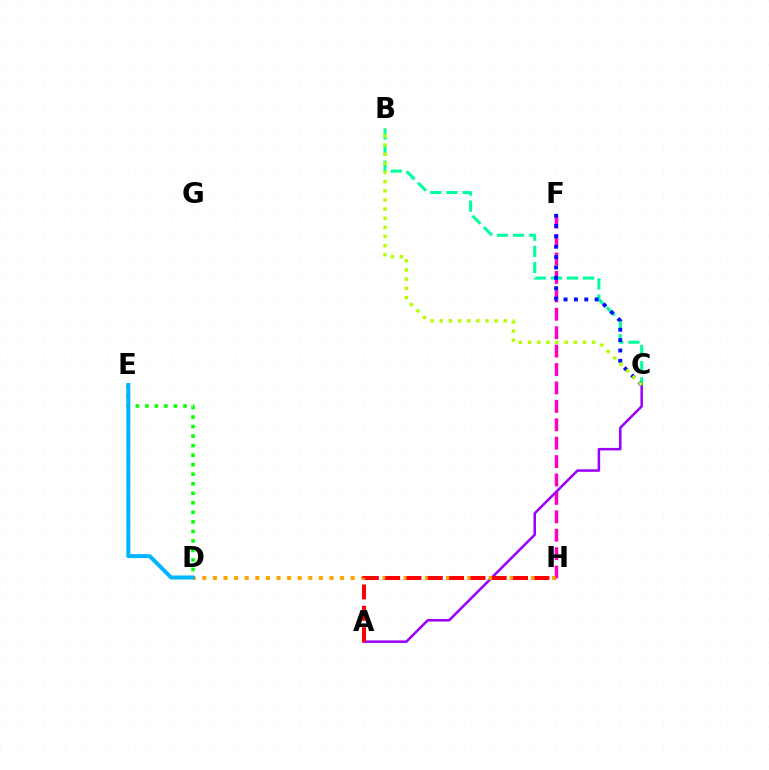{('F', 'H'): [{'color': '#ff00bd', 'line_style': 'dashed', 'thickness': 2.5}], ('A', 'C'): [{'color': '#9b00ff', 'line_style': 'solid', 'thickness': 1.82}], ('B', 'C'): [{'color': '#00ff9d', 'line_style': 'dashed', 'thickness': 2.19}, {'color': '#b3ff00', 'line_style': 'dotted', 'thickness': 2.48}], ('D', 'H'): [{'color': '#ffa500', 'line_style': 'dotted', 'thickness': 2.88}], ('D', 'E'): [{'color': '#08ff00', 'line_style': 'dotted', 'thickness': 2.59}, {'color': '#00b5ff', 'line_style': 'solid', 'thickness': 2.86}], ('C', 'F'): [{'color': '#0010ff', 'line_style': 'dotted', 'thickness': 2.81}], ('A', 'H'): [{'color': '#ff0000', 'line_style': 'dashed', 'thickness': 2.9}]}